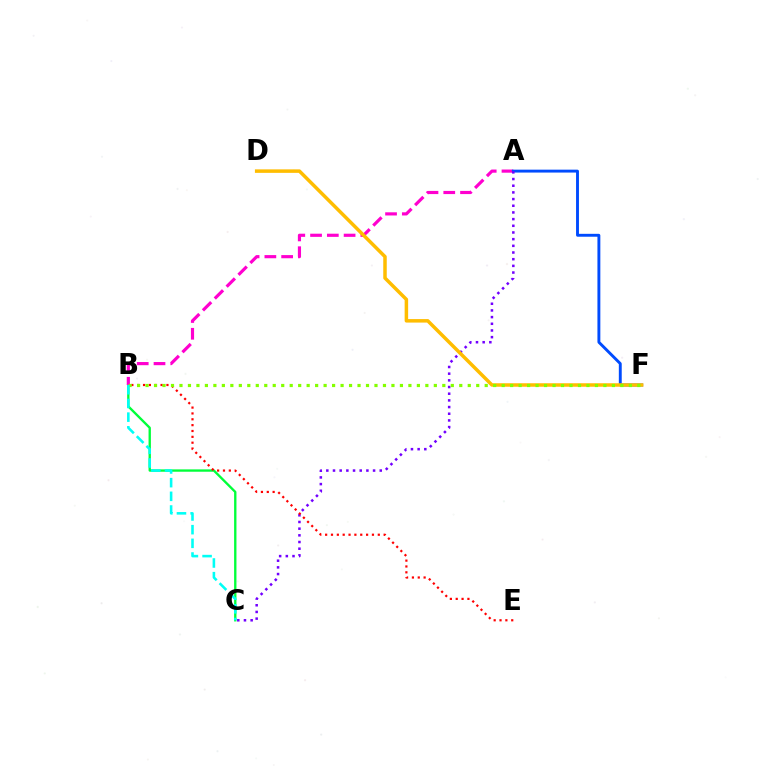{('B', 'C'): [{'color': '#00ff39', 'line_style': 'solid', 'thickness': 1.69}, {'color': '#00fff6', 'line_style': 'dashed', 'thickness': 1.86}], ('A', 'B'): [{'color': '#ff00cf', 'line_style': 'dashed', 'thickness': 2.28}], ('A', 'F'): [{'color': '#004bff', 'line_style': 'solid', 'thickness': 2.09}], ('A', 'C'): [{'color': '#7200ff', 'line_style': 'dotted', 'thickness': 1.81}], ('B', 'E'): [{'color': '#ff0000', 'line_style': 'dotted', 'thickness': 1.59}], ('D', 'F'): [{'color': '#ffbd00', 'line_style': 'solid', 'thickness': 2.52}], ('B', 'F'): [{'color': '#84ff00', 'line_style': 'dotted', 'thickness': 2.3}]}